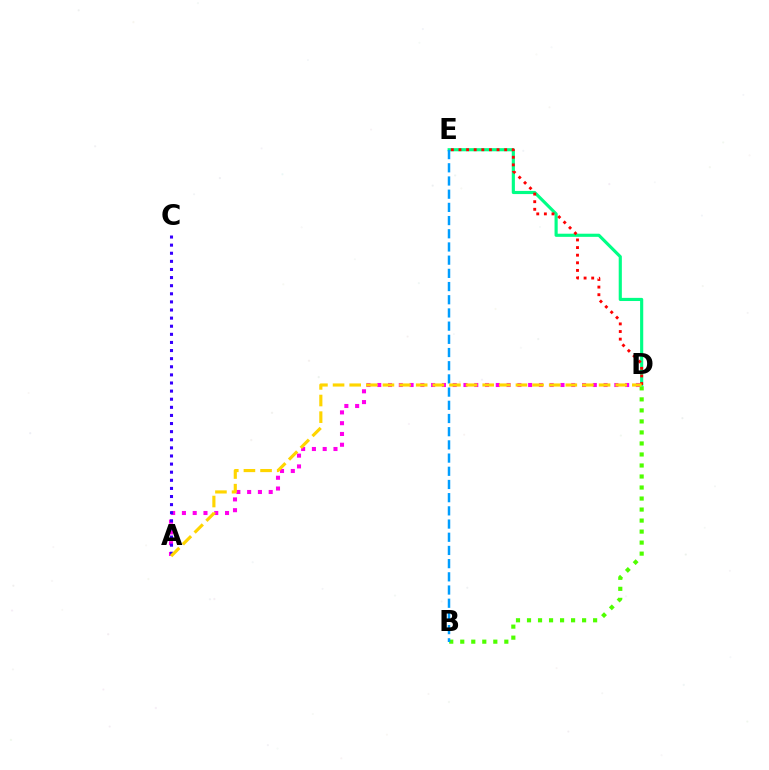{('B', 'D'): [{'color': '#4fff00', 'line_style': 'dotted', 'thickness': 2.99}], ('D', 'E'): [{'color': '#00ff86', 'line_style': 'solid', 'thickness': 2.26}, {'color': '#ff0000', 'line_style': 'dotted', 'thickness': 2.07}], ('A', 'D'): [{'color': '#ff00ed', 'line_style': 'dotted', 'thickness': 2.93}, {'color': '#ffd500', 'line_style': 'dashed', 'thickness': 2.26}], ('B', 'E'): [{'color': '#009eff', 'line_style': 'dashed', 'thickness': 1.79}], ('A', 'C'): [{'color': '#3700ff', 'line_style': 'dotted', 'thickness': 2.2}]}